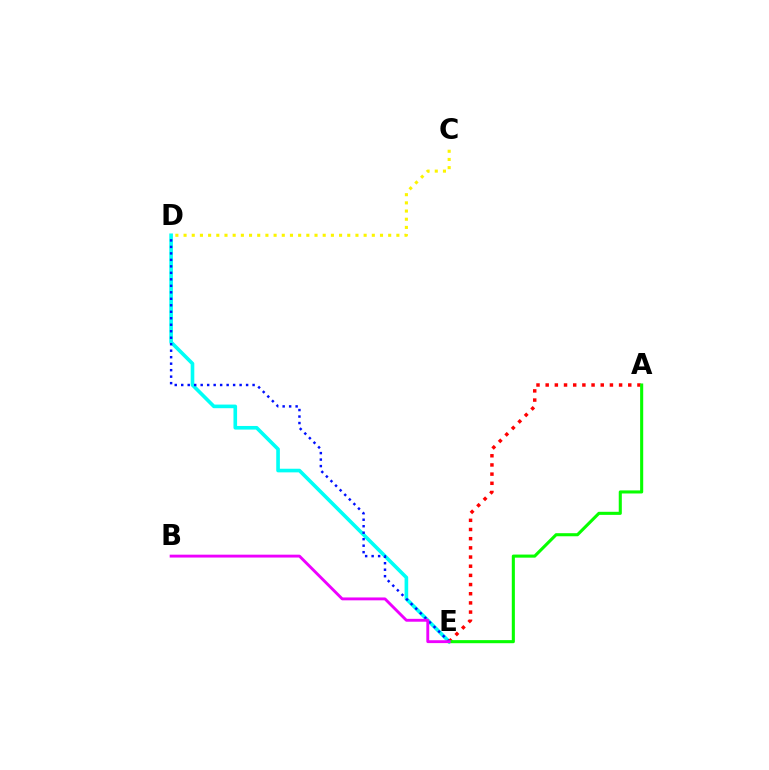{('D', 'E'): [{'color': '#00fff6', 'line_style': 'solid', 'thickness': 2.61}, {'color': '#0010ff', 'line_style': 'dotted', 'thickness': 1.76}], ('A', 'E'): [{'color': '#ff0000', 'line_style': 'dotted', 'thickness': 2.49}, {'color': '#08ff00', 'line_style': 'solid', 'thickness': 2.22}], ('B', 'E'): [{'color': '#ee00ff', 'line_style': 'solid', 'thickness': 2.07}], ('C', 'D'): [{'color': '#fcf500', 'line_style': 'dotted', 'thickness': 2.22}]}